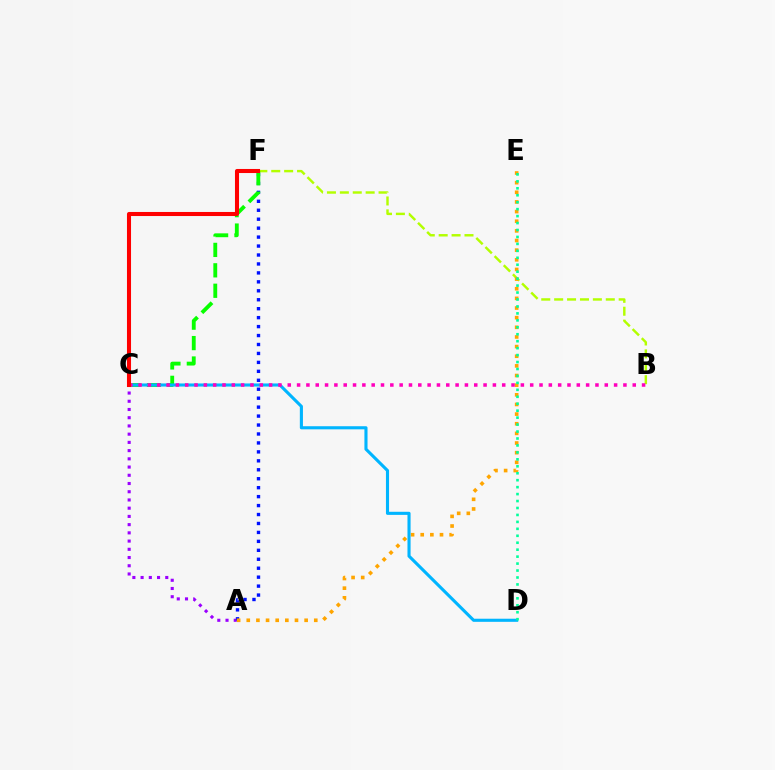{('B', 'F'): [{'color': '#b3ff00', 'line_style': 'dashed', 'thickness': 1.75}], ('A', 'C'): [{'color': '#9b00ff', 'line_style': 'dotted', 'thickness': 2.23}], ('A', 'F'): [{'color': '#0010ff', 'line_style': 'dotted', 'thickness': 2.43}], ('C', 'F'): [{'color': '#08ff00', 'line_style': 'dashed', 'thickness': 2.78}, {'color': '#ff0000', 'line_style': 'solid', 'thickness': 2.93}], ('A', 'E'): [{'color': '#ffa500', 'line_style': 'dotted', 'thickness': 2.62}], ('C', 'D'): [{'color': '#00b5ff', 'line_style': 'solid', 'thickness': 2.23}], ('B', 'C'): [{'color': '#ff00bd', 'line_style': 'dotted', 'thickness': 2.53}], ('D', 'E'): [{'color': '#00ff9d', 'line_style': 'dotted', 'thickness': 1.89}]}